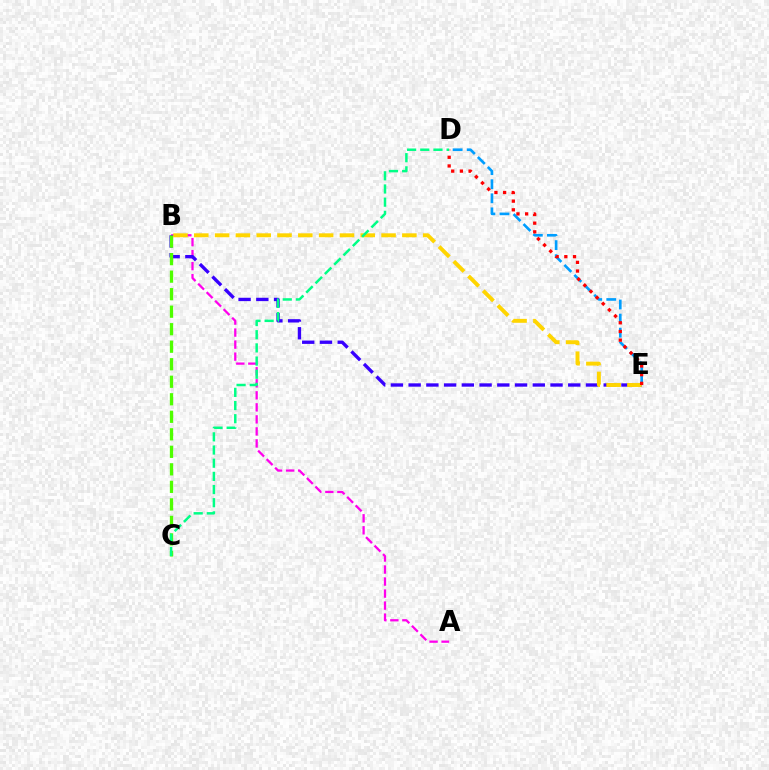{('A', 'B'): [{'color': '#ff00ed', 'line_style': 'dashed', 'thickness': 1.63}], ('D', 'E'): [{'color': '#009eff', 'line_style': 'dashed', 'thickness': 1.91}, {'color': '#ff0000', 'line_style': 'dotted', 'thickness': 2.36}], ('B', 'E'): [{'color': '#3700ff', 'line_style': 'dashed', 'thickness': 2.41}, {'color': '#ffd500', 'line_style': 'dashed', 'thickness': 2.83}], ('B', 'C'): [{'color': '#4fff00', 'line_style': 'dashed', 'thickness': 2.38}], ('C', 'D'): [{'color': '#00ff86', 'line_style': 'dashed', 'thickness': 1.79}]}